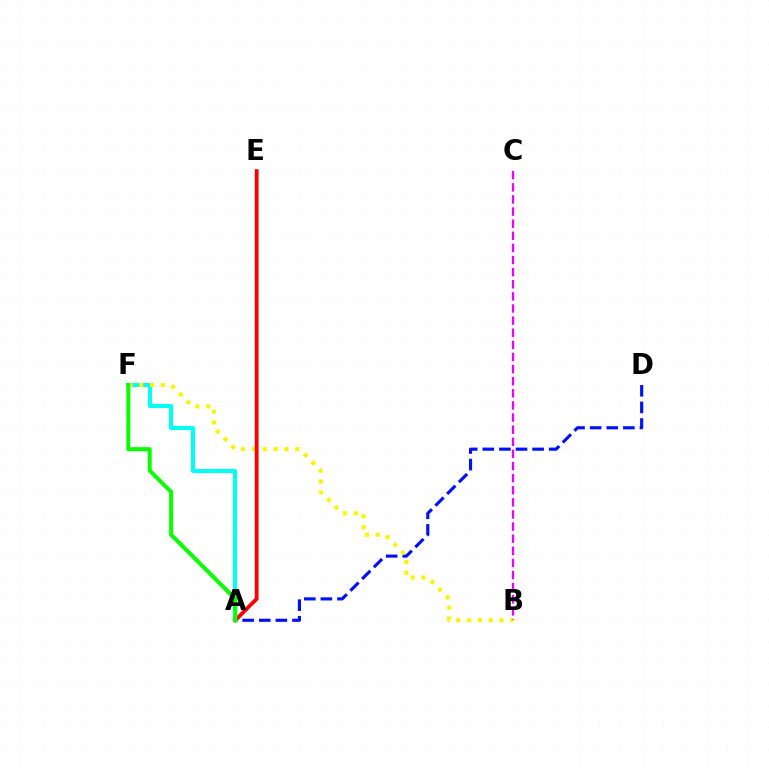{('A', 'D'): [{'color': '#0010ff', 'line_style': 'dashed', 'thickness': 2.26}], ('A', 'F'): [{'color': '#00fff6', 'line_style': 'solid', 'thickness': 2.93}, {'color': '#08ff00', 'line_style': 'solid', 'thickness': 2.87}], ('B', 'F'): [{'color': '#fcf500', 'line_style': 'dotted', 'thickness': 2.95}], ('B', 'C'): [{'color': '#ee00ff', 'line_style': 'dashed', 'thickness': 1.65}], ('A', 'E'): [{'color': '#ff0000', 'line_style': 'solid', 'thickness': 2.75}]}